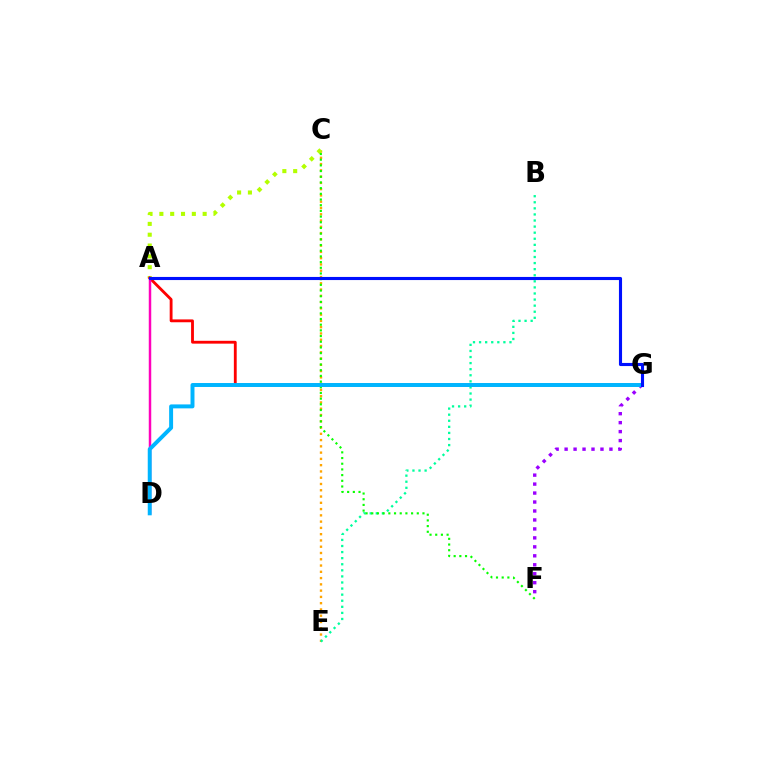{('F', 'G'): [{'color': '#9b00ff', 'line_style': 'dotted', 'thickness': 2.44}], ('C', 'E'): [{'color': '#ffa500', 'line_style': 'dotted', 'thickness': 1.7}], ('A', 'C'): [{'color': '#b3ff00', 'line_style': 'dotted', 'thickness': 2.94}], ('A', 'G'): [{'color': '#ff0000', 'line_style': 'solid', 'thickness': 2.04}, {'color': '#0010ff', 'line_style': 'solid', 'thickness': 2.24}], ('A', 'D'): [{'color': '#ff00bd', 'line_style': 'solid', 'thickness': 1.78}], ('B', 'E'): [{'color': '#00ff9d', 'line_style': 'dotted', 'thickness': 1.65}], ('C', 'F'): [{'color': '#08ff00', 'line_style': 'dotted', 'thickness': 1.55}], ('D', 'G'): [{'color': '#00b5ff', 'line_style': 'solid', 'thickness': 2.84}]}